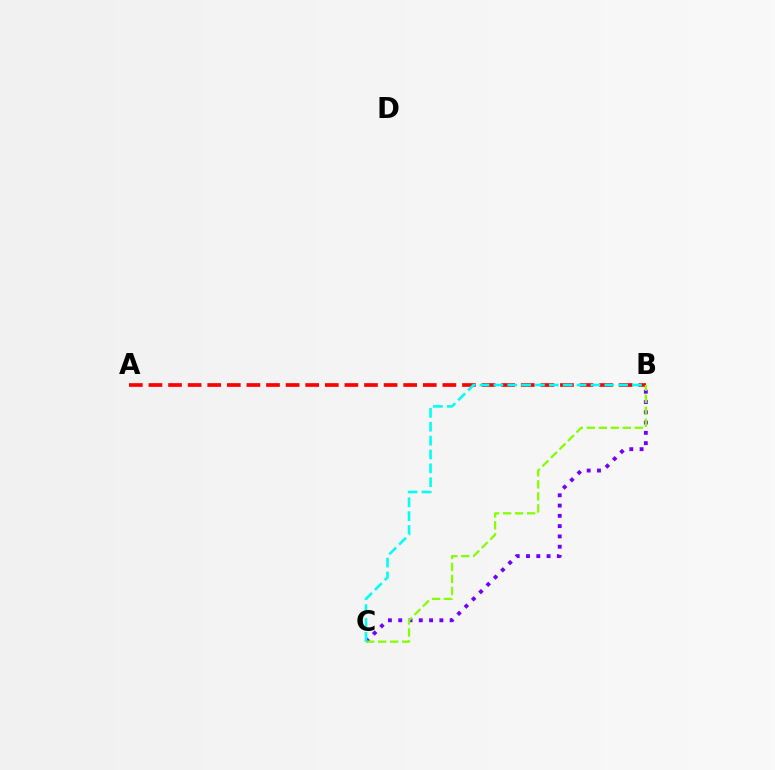{('B', 'C'): [{'color': '#7200ff', 'line_style': 'dotted', 'thickness': 2.79}, {'color': '#84ff00', 'line_style': 'dashed', 'thickness': 1.63}, {'color': '#00fff6', 'line_style': 'dashed', 'thickness': 1.88}], ('A', 'B'): [{'color': '#ff0000', 'line_style': 'dashed', 'thickness': 2.66}]}